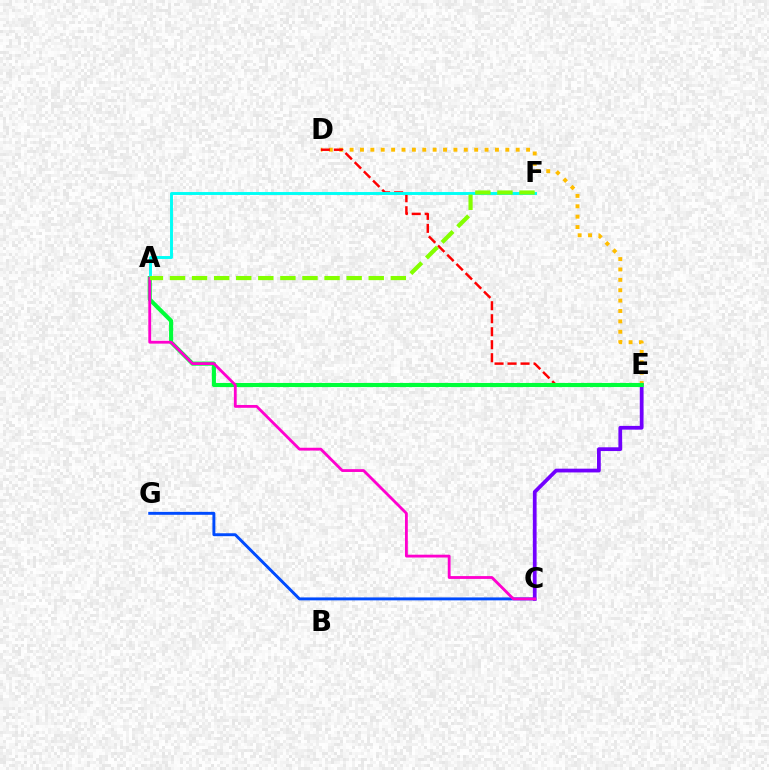{('D', 'E'): [{'color': '#ffbd00', 'line_style': 'dotted', 'thickness': 2.82}, {'color': '#ff0000', 'line_style': 'dashed', 'thickness': 1.77}], ('C', 'G'): [{'color': '#004bff', 'line_style': 'solid', 'thickness': 2.11}], ('C', 'E'): [{'color': '#7200ff', 'line_style': 'solid', 'thickness': 2.7}], ('A', 'E'): [{'color': '#00ff39', 'line_style': 'solid', 'thickness': 2.95}], ('A', 'F'): [{'color': '#00fff6', 'line_style': 'solid', 'thickness': 2.1}, {'color': '#84ff00', 'line_style': 'dashed', 'thickness': 3.0}], ('A', 'C'): [{'color': '#ff00cf', 'line_style': 'solid', 'thickness': 2.03}]}